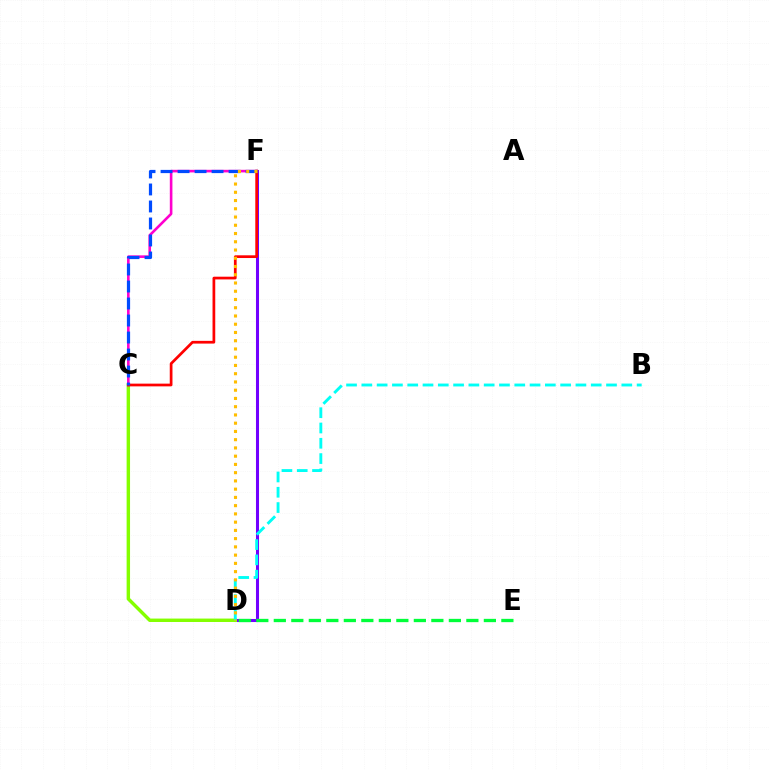{('D', 'F'): [{'color': '#7200ff', 'line_style': 'solid', 'thickness': 2.19}, {'color': '#ffbd00', 'line_style': 'dotted', 'thickness': 2.24}], ('C', 'D'): [{'color': '#84ff00', 'line_style': 'solid', 'thickness': 2.47}], ('D', 'E'): [{'color': '#00ff39', 'line_style': 'dashed', 'thickness': 2.38}], ('C', 'F'): [{'color': '#ff00cf', 'line_style': 'solid', 'thickness': 1.88}, {'color': '#ff0000', 'line_style': 'solid', 'thickness': 1.96}, {'color': '#004bff', 'line_style': 'dashed', 'thickness': 2.31}], ('B', 'D'): [{'color': '#00fff6', 'line_style': 'dashed', 'thickness': 2.08}]}